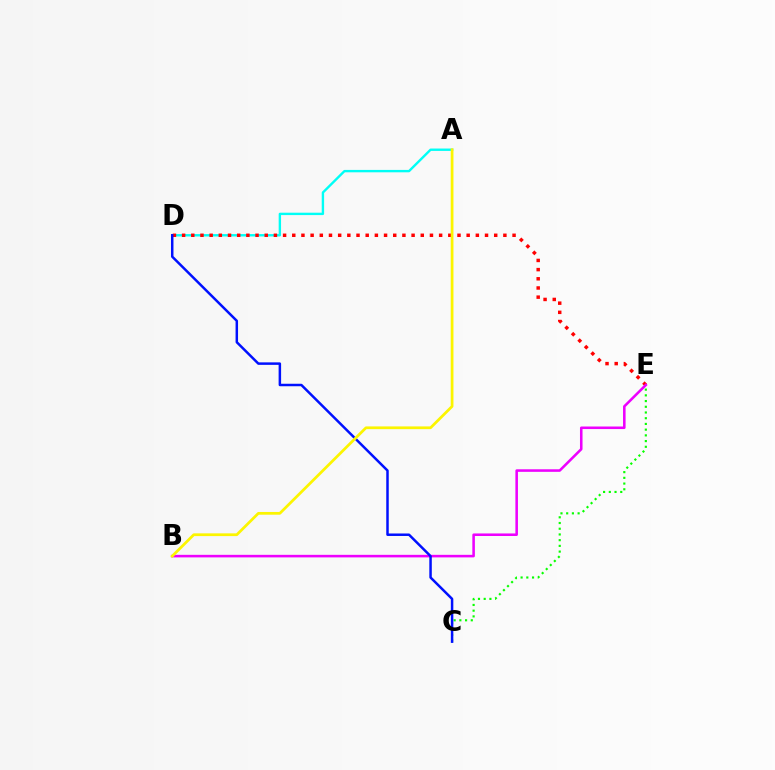{('C', 'E'): [{'color': '#08ff00', 'line_style': 'dotted', 'thickness': 1.55}], ('A', 'D'): [{'color': '#00fff6', 'line_style': 'solid', 'thickness': 1.72}], ('D', 'E'): [{'color': '#ff0000', 'line_style': 'dotted', 'thickness': 2.49}], ('B', 'E'): [{'color': '#ee00ff', 'line_style': 'solid', 'thickness': 1.84}], ('C', 'D'): [{'color': '#0010ff', 'line_style': 'solid', 'thickness': 1.79}], ('A', 'B'): [{'color': '#fcf500', 'line_style': 'solid', 'thickness': 1.97}]}